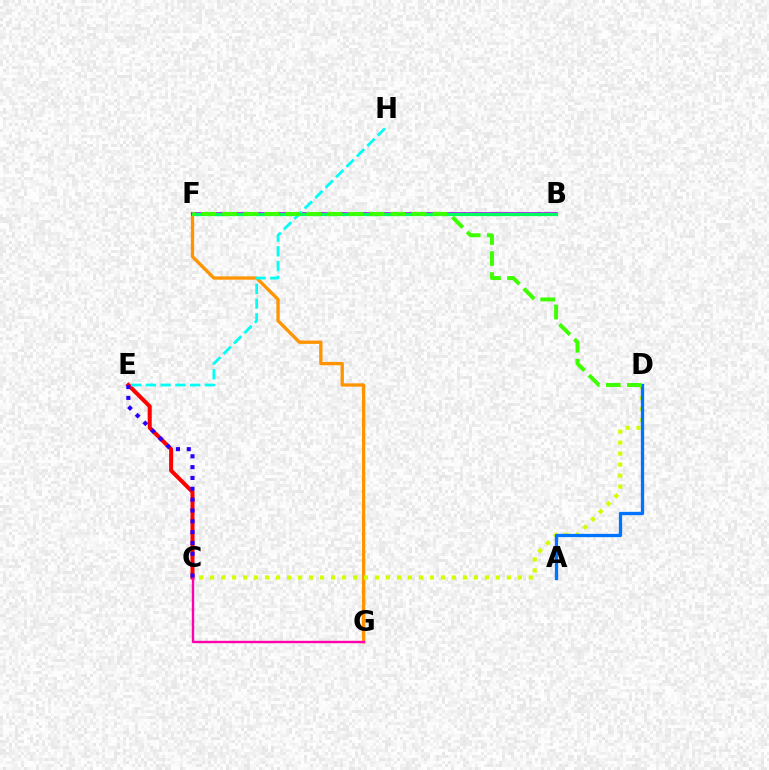{('F', 'G'): [{'color': '#ff9400', 'line_style': 'solid', 'thickness': 2.38}], ('C', 'E'): [{'color': '#ff0000', 'line_style': 'solid', 'thickness': 2.9}, {'color': '#2500ff', 'line_style': 'dotted', 'thickness': 2.94}], ('B', 'F'): [{'color': '#b900ff', 'line_style': 'solid', 'thickness': 2.67}, {'color': '#00ff5c', 'line_style': 'solid', 'thickness': 2.33}], ('C', 'D'): [{'color': '#d1ff00', 'line_style': 'dotted', 'thickness': 2.99}], ('E', 'H'): [{'color': '#00fff6', 'line_style': 'dashed', 'thickness': 2.0}], ('A', 'D'): [{'color': '#0074ff', 'line_style': 'solid', 'thickness': 2.38}], ('C', 'G'): [{'color': '#ff00ac', 'line_style': 'solid', 'thickness': 1.72}], ('D', 'F'): [{'color': '#3dff00', 'line_style': 'dashed', 'thickness': 2.86}]}